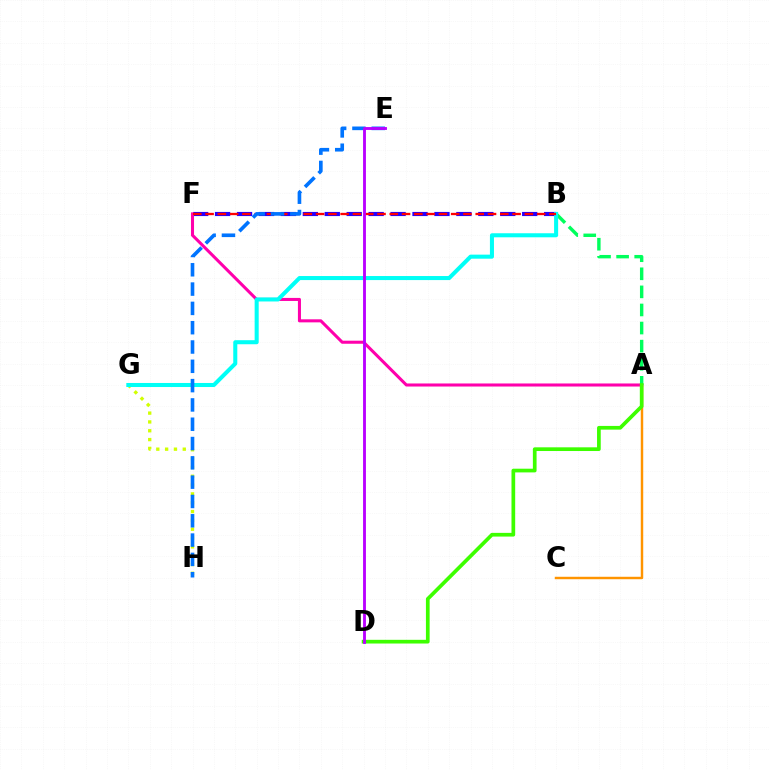{('A', 'C'): [{'color': '#ff9400', 'line_style': 'solid', 'thickness': 1.76}], ('B', 'F'): [{'color': '#2500ff', 'line_style': 'dashed', 'thickness': 2.98}, {'color': '#ff0000', 'line_style': 'dashed', 'thickness': 1.67}], ('A', 'F'): [{'color': '#ff00ac', 'line_style': 'solid', 'thickness': 2.2}], ('G', 'H'): [{'color': '#d1ff00', 'line_style': 'dotted', 'thickness': 2.4}], ('A', 'B'): [{'color': '#00ff5c', 'line_style': 'dashed', 'thickness': 2.46}], ('B', 'G'): [{'color': '#00fff6', 'line_style': 'solid', 'thickness': 2.92}], ('E', 'H'): [{'color': '#0074ff', 'line_style': 'dashed', 'thickness': 2.62}], ('A', 'D'): [{'color': '#3dff00', 'line_style': 'solid', 'thickness': 2.67}], ('D', 'E'): [{'color': '#b900ff', 'line_style': 'solid', 'thickness': 2.06}]}